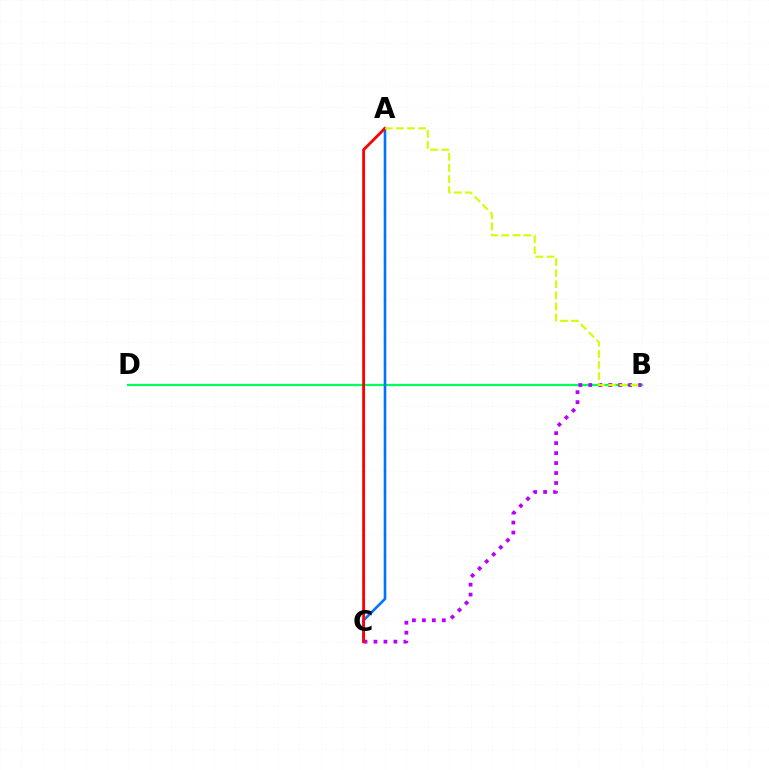{('B', 'D'): [{'color': '#00ff5c', 'line_style': 'solid', 'thickness': 1.62}], ('B', 'C'): [{'color': '#b900ff', 'line_style': 'dotted', 'thickness': 2.71}], ('A', 'C'): [{'color': '#0074ff', 'line_style': 'solid', 'thickness': 1.88}, {'color': '#ff0000', 'line_style': 'solid', 'thickness': 2.04}], ('A', 'B'): [{'color': '#d1ff00', 'line_style': 'dashed', 'thickness': 1.51}]}